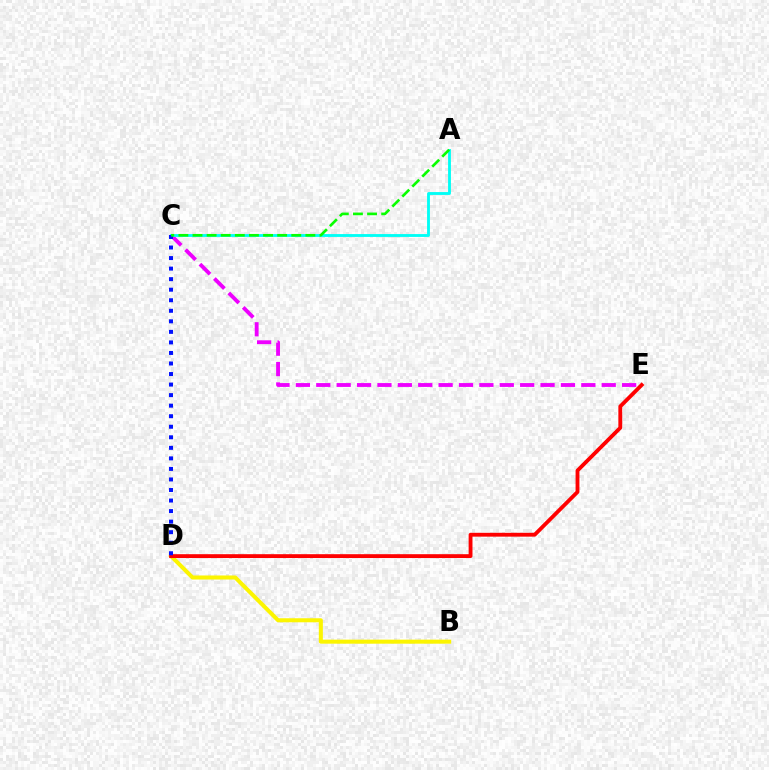{('B', 'D'): [{'color': '#fcf500', 'line_style': 'solid', 'thickness': 2.91}], ('D', 'E'): [{'color': '#ff0000', 'line_style': 'solid', 'thickness': 2.77}], ('C', 'E'): [{'color': '#ee00ff', 'line_style': 'dashed', 'thickness': 2.77}], ('A', 'C'): [{'color': '#00fff6', 'line_style': 'solid', 'thickness': 2.05}, {'color': '#08ff00', 'line_style': 'dashed', 'thickness': 1.92}], ('C', 'D'): [{'color': '#0010ff', 'line_style': 'dotted', 'thickness': 2.86}]}